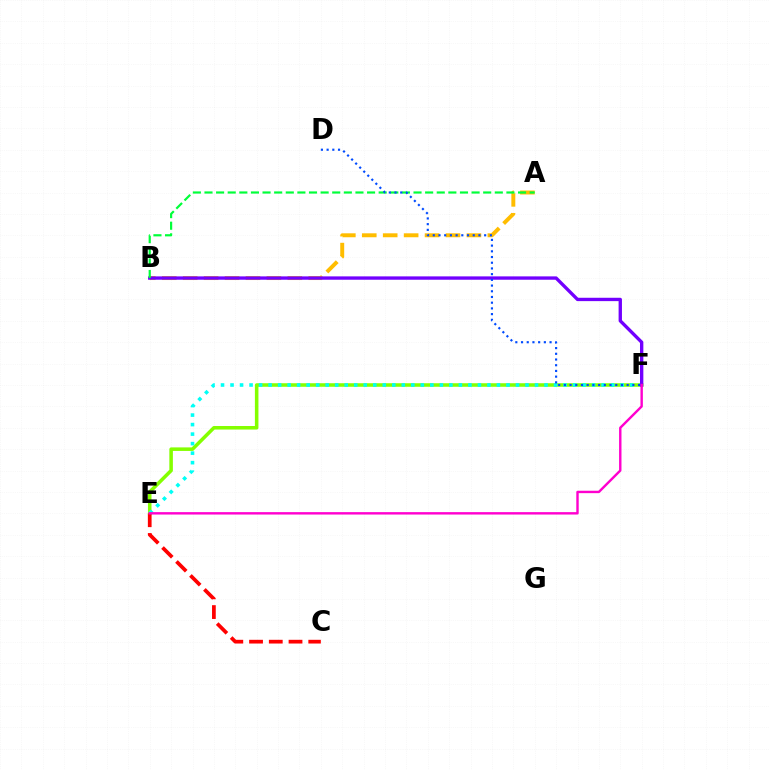{('E', 'F'): [{'color': '#84ff00', 'line_style': 'solid', 'thickness': 2.55}, {'color': '#00fff6', 'line_style': 'dotted', 'thickness': 2.59}, {'color': '#ff00cf', 'line_style': 'solid', 'thickness': 1.73}], ('A', 'B'): [{'color': '#ffbd00', 'line_style': 'dashed', 'thickness': 2.84}, {'color': '#00ff39', 'line_style': 'dashed', 'thickness': 1.58}], ('B', 'F'): [{'color': '#7200ff', 'line_style': 'solid', 'thickness': 2.41}], ('C', 'E'): [{'color': '#ff0000', 'line_style': 'dashed', 'thickness': 2.68}], ('D', 'F'): [{'color': '#004bff', 'line_style': 'dotted', 'thickness': 1.55}]}